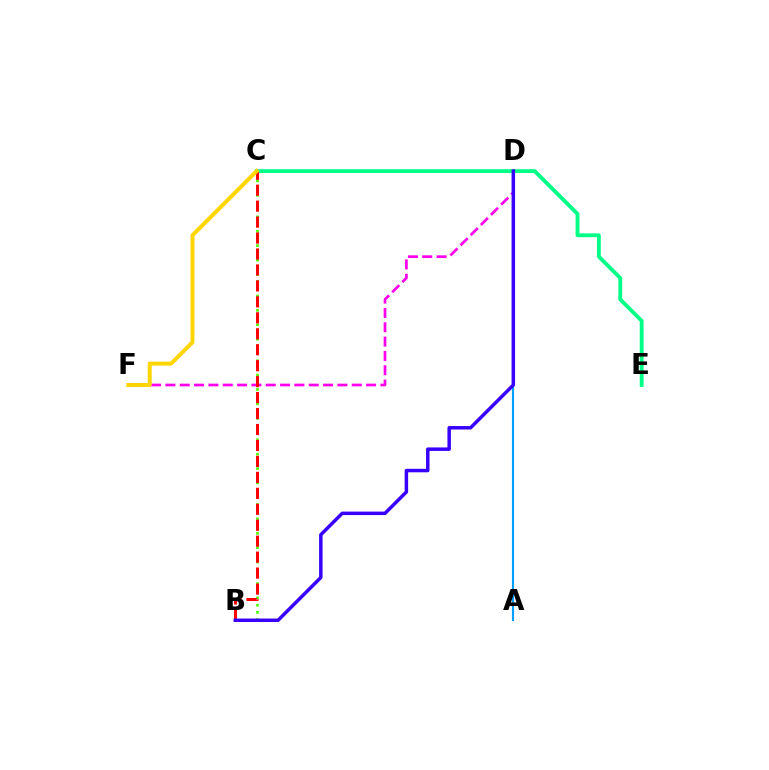{('D', 'F'): [{'color': '#ff00ed', 'line_style': 'dashed', 'thickness': 1.95}], ('A', 'D'): [{'color': '#009eff', 'line_style': 'solid', 'thickness': 1.55}], ('C', 'E'): [{'color': '#00ff86', 'line_style': 'solid', 'thickness': 2.77}], ('B', 'C'): [{'color': '#4fff00', 'line_style': 'dotted', 'thickness': 1.95}, {'color': '#ff0000', 'line_style': 'dashed', 'thickness': 2.17}], ('B', 'D'): [{'color': '#3700ff', 'line_style': 'solid', 'thickness': 2.5}], ('C', 'F'): [{'color': '#ffd500', 'line_style': 'solid', 'thickness': 2.85}]}